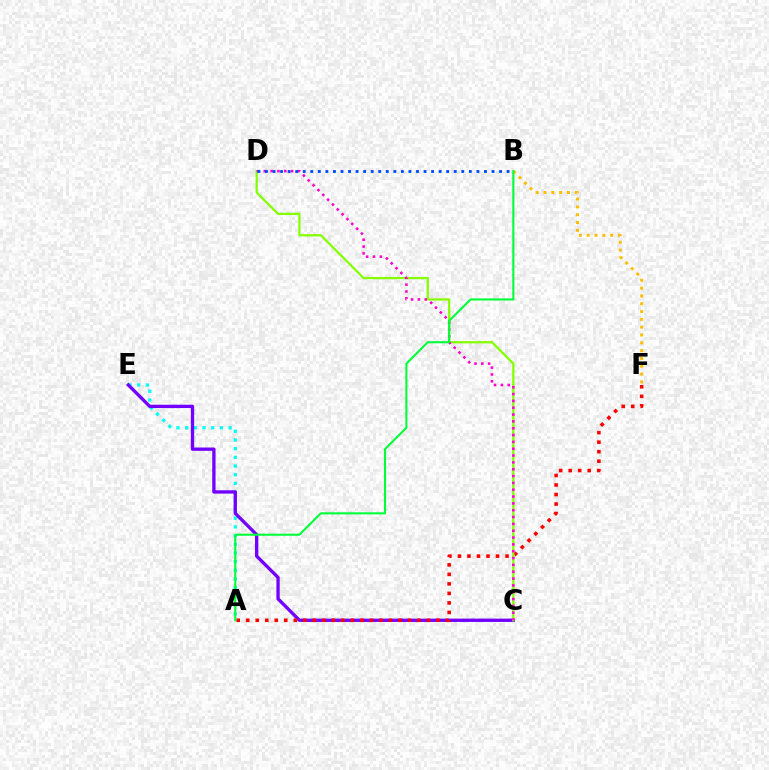{('A', 'E'): [{'color': '#00fff6', 'line_style': 'dotted', 'thickness': 2.36}], ('B', 'F'): [{'color': '#ffbd00', 'line_style': 'dotted', 'thickness': 2.12}], ('C', 'E'): [{'color': '#7200ff', 'line_style': 'solid', 'thickness': 2.4}], ('A', 'F'): [{'color': '#ff0000', 'line_style': 'dotted', 'thickness': 2.58}], ('C', 'D'): [{'color': '#84ff00', 'line_style': 'solid', 'thickness': 1.62}, {'color': '#ff00cf', 'line_style': 'dotted', 'thickness': 1.86}], ('A', 'B'): [{'color': '#00ff39', 'line_style': 'solid', 'thickness': 1.51}], ('B', 'D'): [{'color': '#004bff', 'line_style': 'dotted', 'thickness': 2.05}]}